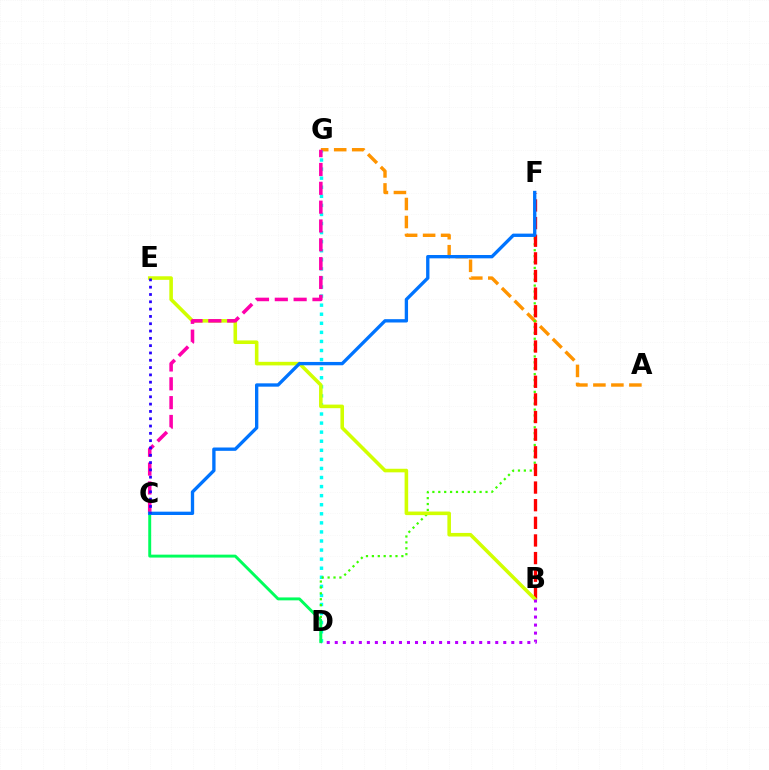{('A', 'G'): [{'color': '#ff9400', 'line_style': 'dashed', 'thickness': 2.44}], ('D', 'G'): [{'color': '#00fff6', 'line_style': 'dotted', 'thickness': 2.46}], ('D', 'F'): [{'color': '#3dff00', 'line_style': 'dotted', 'thickness': 1.6}], ('B', 'F'): [{'color': '#ff0000', 'line_style': 'dashed', 'thickness': 2.4}], ('B', 'E'): [{'color': '#d1ff00', 'line_style': 'solid', 'thickness': 2.58}], ('C', 'G'): [{'color': '#ff00ac', 'line_style': 'dashed', 'thickness': 2.56}], ('B', 'D'): [{'color': '#b900ff', 'line_style': 'dotted', 'thickness': 2.18}], ('C', 'D'): [{'color': '#00ff5c', 'line_style': 'solid', 'thickness': 2.11}], ('C', 'F'): [{'color': '#0074ff', 'line_style': 'solid', 'thickness': 2.4}], ('C', 'E'): [{'color': '#2500ff', 'line_style': 'dotted', 'thickness': 1.99}]}